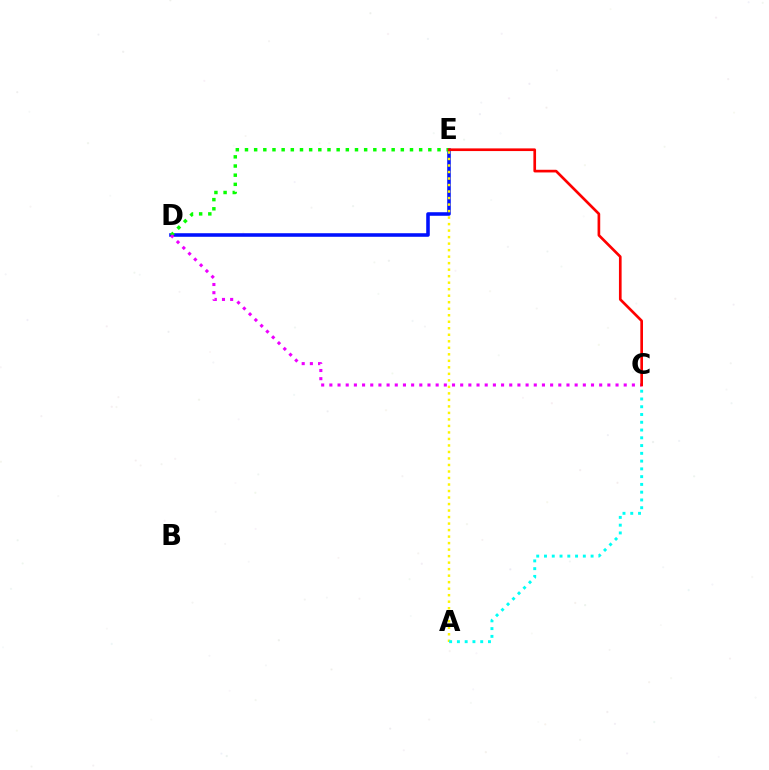{('D', 'E'): [{'color': '#0010ff', 'line_style': 'solid', 'thickness': 2.56}, {'color': '#08ff00', 'line_style': 'dotted', 'thickness': 2.49}], ('A', 'E'): [{'color': '#fcf500', 'line_style': 'dotted', 'thickness': 1.77}], ('C', 'D'): [{'color': '#ee00ff', 'line_style': 'dotted', 'thickness': 2.22}], ('A', 'C'): [{'color': '#00fff6', 'line_style': 'dotted', 'thickness': 2.11}], ('C', 'E'): [{'color': '#ff0000', 'line_style': 'solid', 'thickness': 1.92}]}